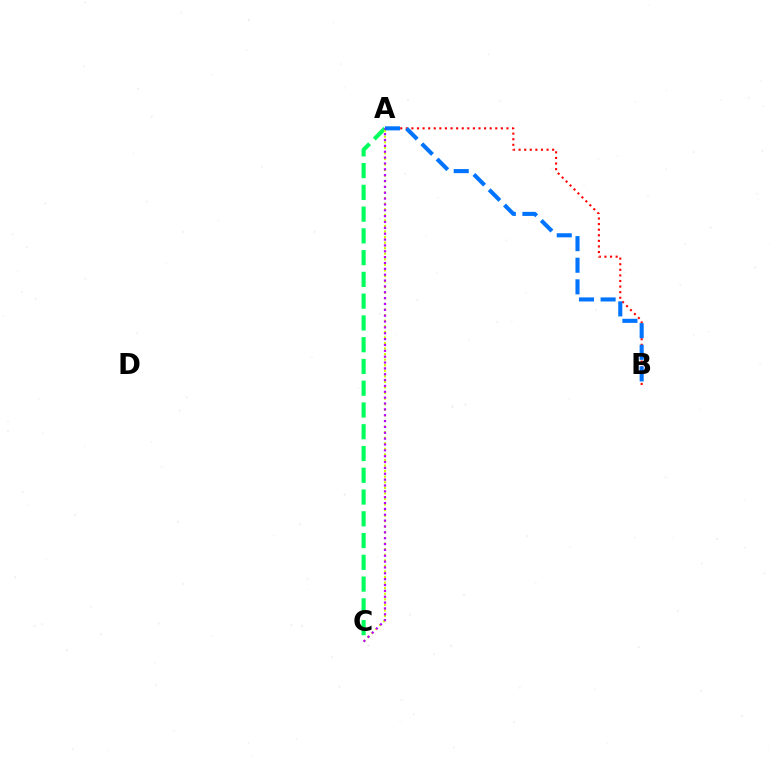{('A', 'C'): [{'color': '#00ff5c', 'line_style': 'dashed', 'thickness': 2.96}, {'color': '#d1ff00', 'line_style': 'dotted', 'thickness': 1.51}, {'color': '#b900ff', 'line_style': 'dotted', 'thickness': 1.59}], ('A', 'B'): [{'color': '#ff0000', 'line_style': 'dotted', 'thickness': 1.52}, {'color': '#0074ff', 'line_style': 'dashed', 'thickness': 2.93}]}